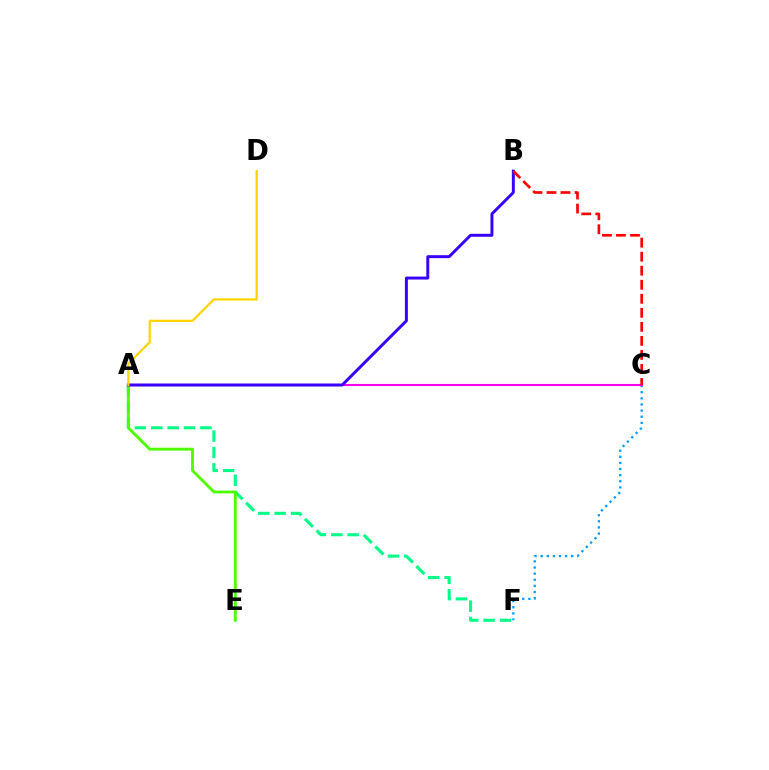{('C', 'F'): [{'color': '#009eff', 'line_style': 'dotted', 'thickness': 1.66}], ('A', 'C'): [{'color': '#ff00ed', 'line_style': 'solid', 'thickness': 1.53}], ('A', 'F'): [{'color': '#00ff86', 'line_style': 'dashed', 'thickness': 2.22}], ('A', 'E'): [{'color': '#4fff00', 'line_style': 'solid', 'thickness': 2.07}], ('A', 'B'): [{'color': '#3700ff', 'line_style': 'solid', 'thickness': 2.12}], ('B', 'C'): [{'color': '#ff0000', 'line_style': 'dashed', 'thickness': 1.91}], ('A', 'D'): [{'color': '#ffd500', 'line_style': 'solid', 'thickness': 1.63}]}